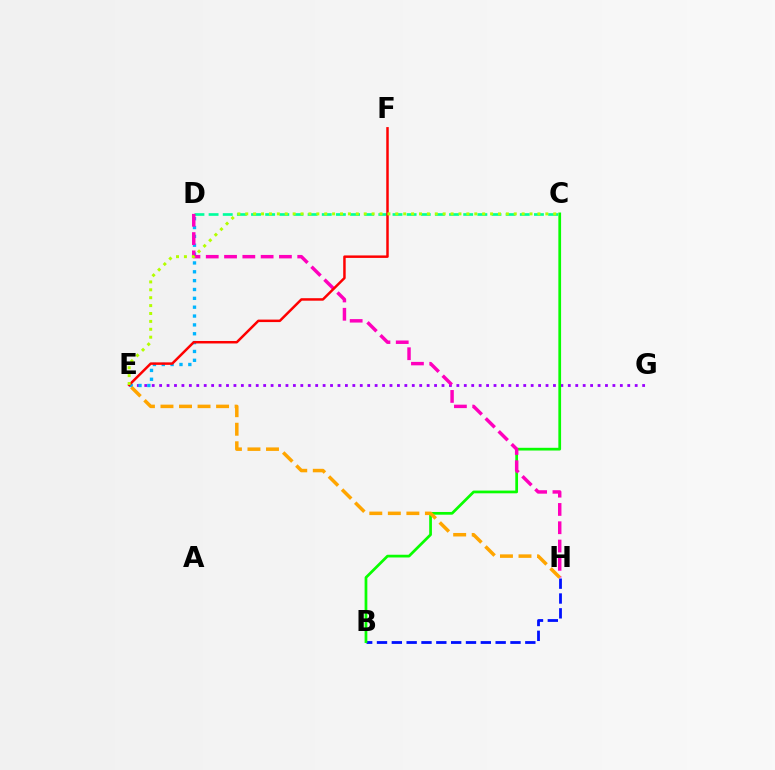{('E', 'G'): [{'color': '#9b00ff', 'line_style': 'dotted', 'thickness': 2.02}], ('B', 'H'): [{'color': '#0010ff', 'line_style': 'dashed', 'thickness': 2.02}], ('D', 'E'): [{'color': '#00b5ff', 'line_style': 'dotted', 'thickness': 2.41}], ('C', 'D'): [{'color': '#00ff9d', 'line_style': 'dashed', 'thickness': 1.92}], ('B', 'C'): [{'color': '#08ff00', 'line_style': 'solid', 'thickness': 1.97}], ('D', 'H'): [{'color': '#ff00bd', 'line_style': 'dashed', 'thickness': 2.49}], ('E', 'F'): [{'color': '#ff0000', 'line_style': 'solid', 'thickness': 1.79}], ('C', 'E'): [{'color': '#b3ff00', 'line_style': 'dotted', 'thickness': 2.15}], ('E', 'H'): [{'color': '#ffa500', 'line_style': 'dashed', 'thickness': 2.52}]}